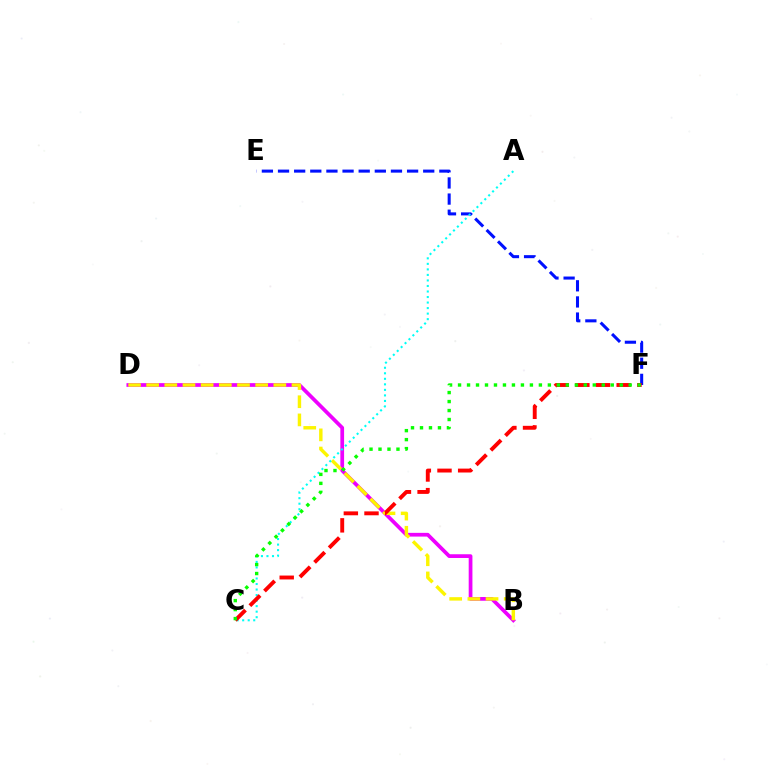{('B', 'D'): [{'color': '#ee00ff', 'line_style': 'solid', 'thickness': 2.69}, {'color': '#fcf500', 'line_style': 'dashed', 'thickness': 2.47}], ('E', 'F'): [{'color': '#0010ff', 'line_style': 'dashed', 'thickness': 2.19}], ('A', 'C'): [{'color': '#00fff6', 'line_style': 'dotted', 'thickness': 1.5}], ('C', 'F'): [{'color': '#ff0000', 'line_style': 'dashed', 'thickness': 2.81}, {'color': '#08ff00', 'line_style': 'dotted', 'thickness': 2.44}]}